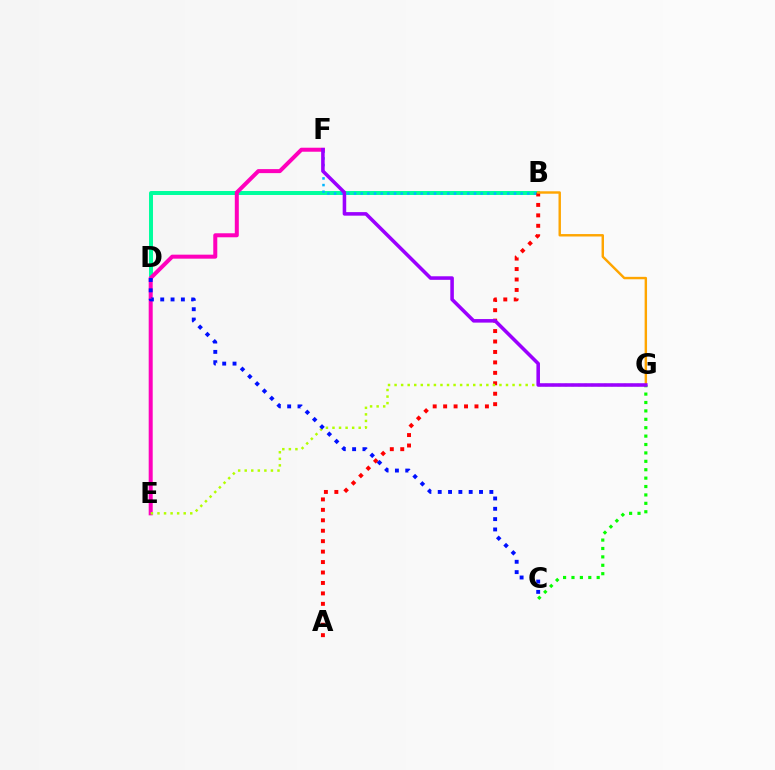{('B', 'D'): [{'color': '#00ff9d', 'line_style': 'solid', 'thickness': 2.86}], ('A', 'B'): [{'color': '#ff0000', 'line_style': 'dotted', 'thickness': 2.84}], ('B', 'F'): [{'color': '#00b5ff', 'line_style': 'dotted', 'thickness': 1.81}], ('E', 'F'): [{'color': '#ff00bd', 'line_style': 'solid', 'thickness': 2.89}], ('E', 'G'): [{'color': '#b3ff00', 'line_style': 'dotted', 'thickness': 1.78}], ('B', 'G'): [{'color': '#ffa500', 'line_style': 'solid', 'thickness': 1.75}], ('C', 'G'): [{'color': '#08ff00', 'line_style': 'dotted', 'thickness': 2.28}], ('F', 'G'): [{'color': '#9b00ff', 'line_style': 'solid', 'thickness': 2.56}], ('C', 'D'): [{'color': '#0010ff', 'line_style': 'dotted', 'thickness': 2.81}]}